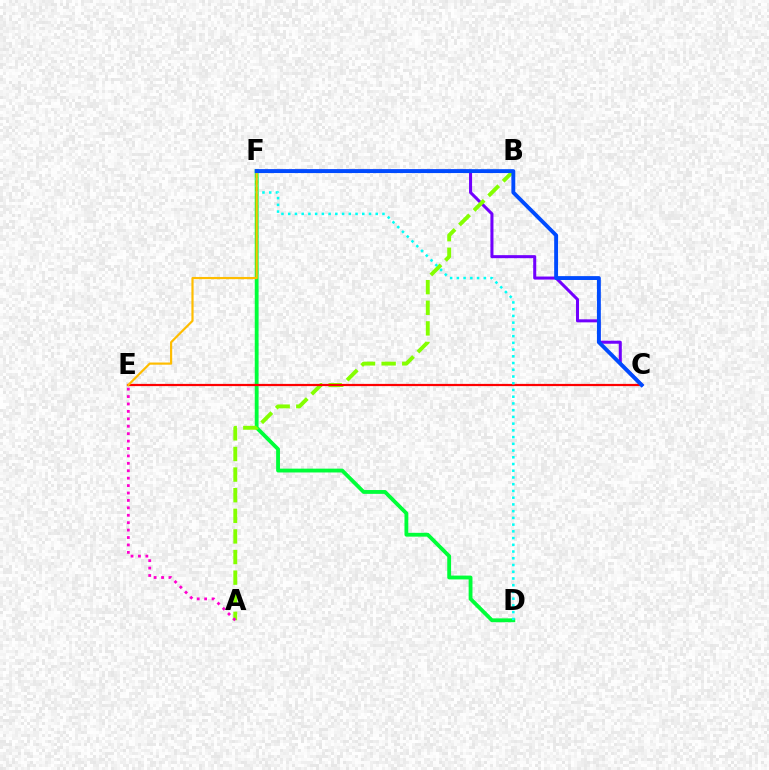{('D', 'F'): [{'color': '#00ff39', 'line_style': 'solid', 'thickness': 2.76}, {'color': '#00fff6', 'line_style': 'dotted', 'thickness': 1.83}], ('C', 'F'): [{'color': '#7200ff', 'line_style': 'solid', 'thickness': 2.19}, {'color': '#004bff', 'line_style': 'solid', 'thickness': 2.79}], ('A', 'B'): [{'color': '#84ff00', 'line_style': 'dashed', 'thickness': 2.8}], ('C', 'E'): [{'color': '#ff0000', 'line_style': 'solid', 'thickness': 1.59}], ('E', 'F'): [{'color': '#ffbd00', 'line_style': 'solid', 'thickness': 1.58}], ('A', 'E'): [{'color': '#ff00cf', 'line_style': 'dotted', 'thickness': 2.02}]}